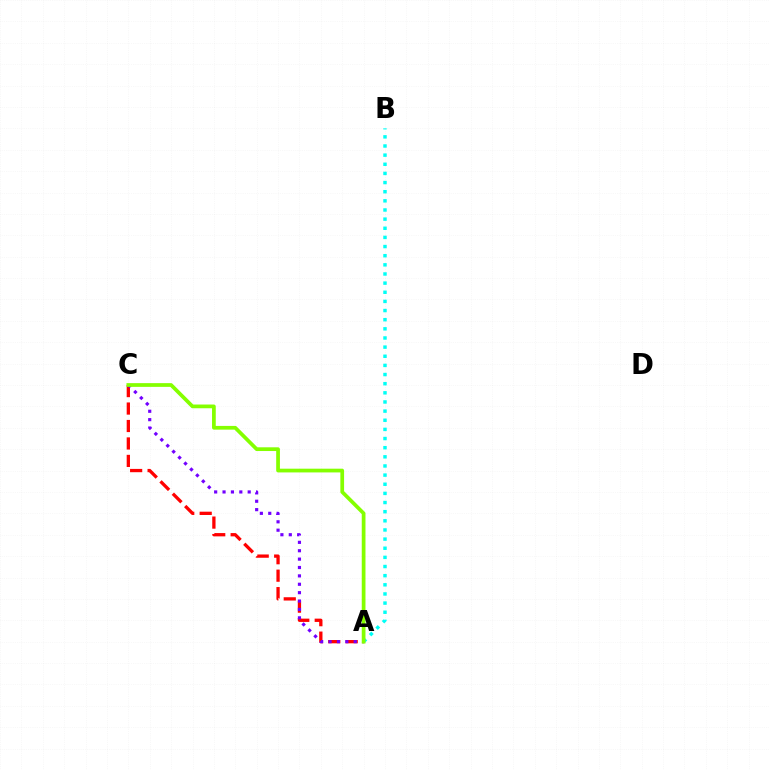{('A', 'C'): [{'color': '#ff0000', 'line_style': 'dashed', 'thickness': 2.37}, {'color': '#7200ff', 'line_style': 'dotted', 'thickness': 2.28}, {'color': '#84ff00', 'line_style': 'solid', 'thickness': 2.69}], ('A', 'B'): [{'color': '#00fff6', 'line_style': 'dotted', 'thickness': 2.48}]}